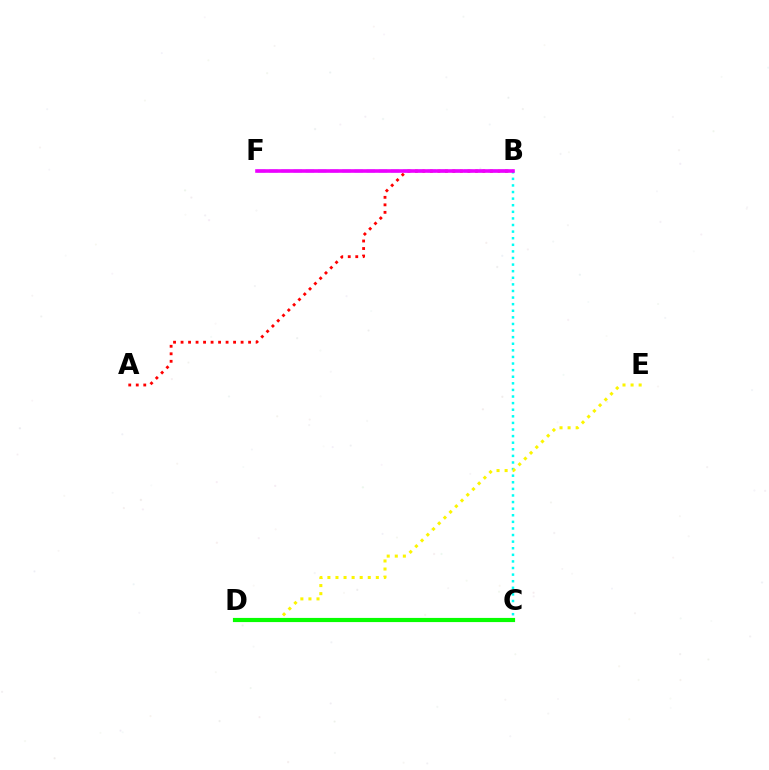{('B', 'F'): [{'color': '#0010ff', 'line_style': 'dashed', 'thickness': 1.65}, {'color': '#ee00ff', 'line_style': 'solid', 'thickness': 2.6}], ('B', 'C'): [{'color': '#00fff6', 'line_style': 'dotted', 'thickness': 1.79}], ('A', 'B'): [{'color': '#ff0000', 'line_style': 'dotted', 'thickness': 2.04}], ('D', 'E'): [{'color': '#fcf500', 'line_style': 'dotted', 'thickness': 2.19}], ('C', 'D'): [{'color': '#08ff00', 'line_style': 'solid', 'thickness': 2.99}]}